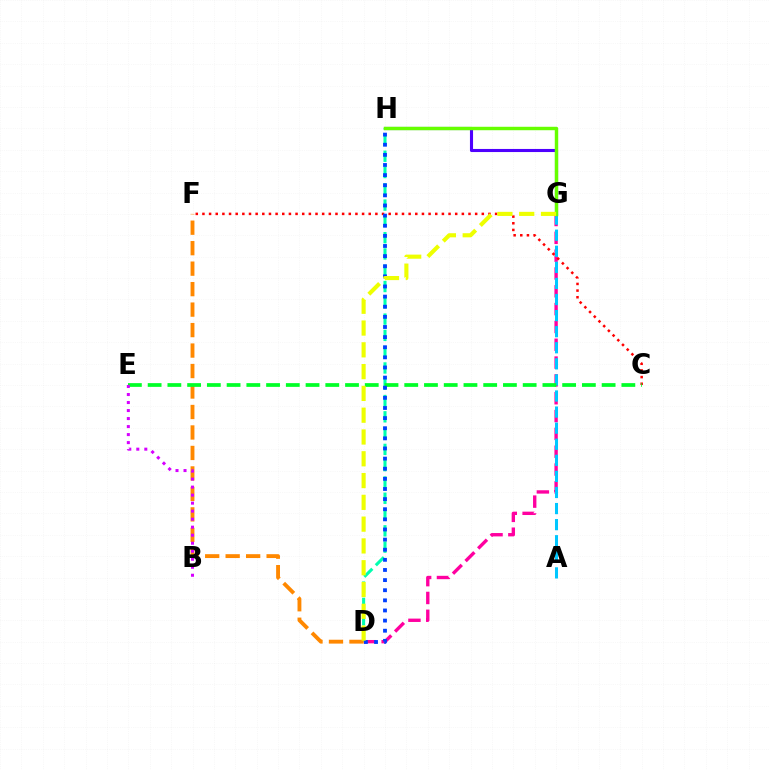{('D', 'G'): [{'color': '#ff00a0', 'line_style': 'dashed', 'thickness': 2.42}, {'color': '#eeff00', 'line_style': 'dashed', 'thickness': 2.96}], ('A', 'G'): [{'color': '#00c7ff', 'line_style': 'dashed', 'thickness': 2.18}], ('D', 'H'): [{'color': '#00ffaf', 'line_style': 'dashed', 'thickness': 2.21}, {'color': '#003fff', 'line_style': 'dotted', 'thickness': 2.75}], ('C', 'F'): [{'color': '#ff0000', 'line_style': 'dotted', 'thickness': 1.81}], ('D', 'F'): [{'color': '#ff8800', 'line_style': 'dashed', 'thickness': 2.78}], ('G', 'H'): [{'color': '#4f00ff', 'line_style': 'solid', 'thickness': 2.22}, {'color': '#66ff00', 'line_style': 'solid', 'thickness': 2.48}], ('C', 'E'): [{'color': '#00ff27', 'line_style': 'dashed', 'thickness': 2.68}], ('B', 'E'): [{'color': '#d600ff', 'line_style': 'dotted', 'thickness': 2.18}]}